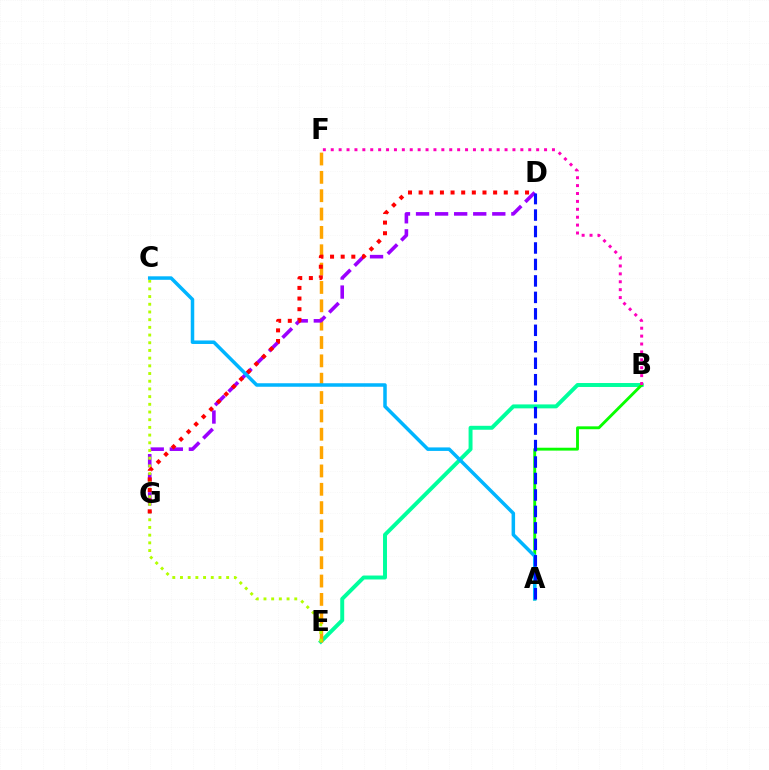{('B', 'E'): [{'color': '#00ff9d', 'line_style': 'solid', 'thickness': 2.84}], ('E', 'F'): [{'color': '#ffa500', 'line_style': 'dashed', 'thickness': 2.49}], ('A', 'B'): [{'color': '#08ff00', 'line_style': 'solid', 'thickness': 2.07}], ('D', 'G'): [{'color': '#9b00ff', 'line_style': 'dashed', 'thickness': 2.59}, {'color': '#ff0000', 'line_style': 'dotted', 'thickness': 2.89}], ('C', 'E'): [{'color': '#b3ff00', 'line_style': 'dotted', 'thickness': 2.09}], ('A', 'C'): [{'color': '#00b5ff', 'line_style': 'solid', 'thickness': 2.52}], ('A', 'D'): [{'color': '#0010ff', 'line_style': 'dashed', 'thickness': 2.24}], ('B', 'F'): [{'color': '#ff00bd', 'line_style': 'dotted', 'thickness': 2.15}]}